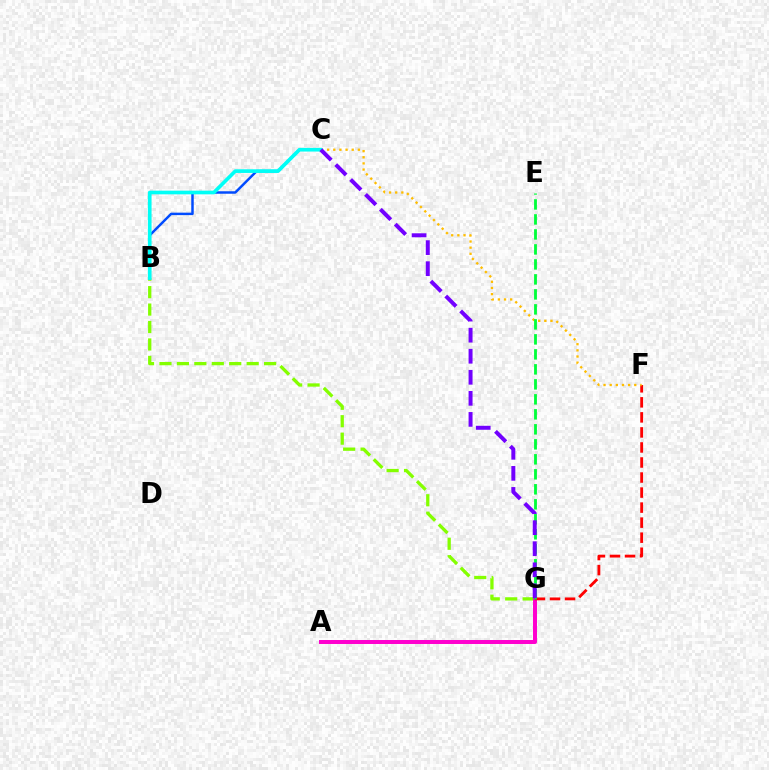{('B', 'G'): [{'color': '#84ff00', 'line_style': 'dashed', 'thickness': 2.37}], ('A', 'G'): [{'color': '#ff00cf', 'line_style': 'solid', 'thickness': 2.86}], ('B', 'C'): [{'color': '#004bff', 'line_style': 'solid', 'thickness': 1.78}, {'color': '#00fff6', 'line_style': 'solid', 'thickness': 2.64}], ('F', 'G'): [{'color': '#ff0000', 'line_style': 'dashed', 'thickness': 2.04}], ('C', 'F'): [{'color': '#ffbd00', 'line_style': 'dotted', 'thickness': 1.67}], ('E', 'G'): [{'color': '#00ff39', 'line_style': 'dashed', 'thickness': 2.04}], ('C', 'G'): [{'color': '#7200ff', 'line_style': 'dashed', 'thickness': 2.86}]}